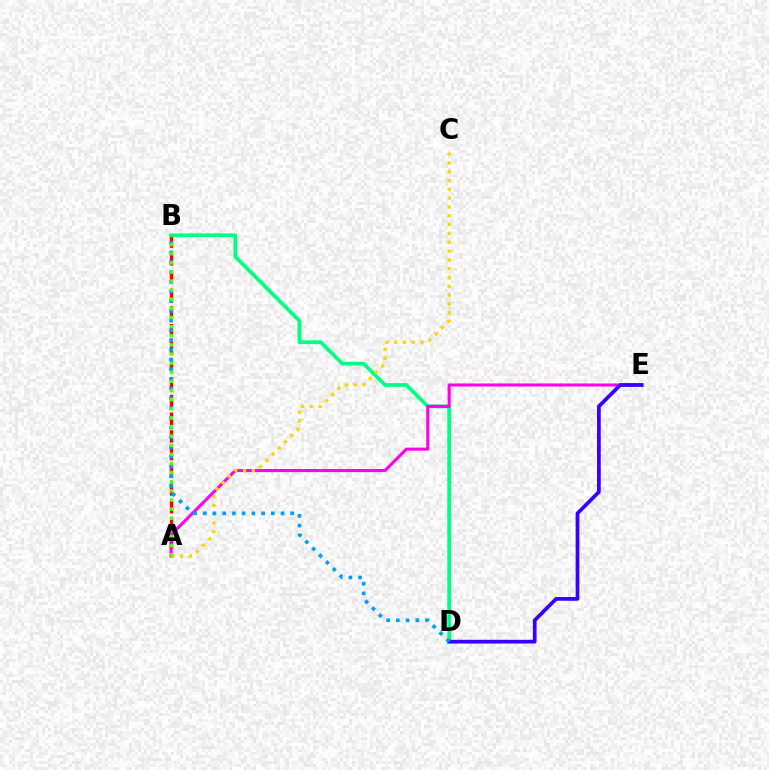{('B', 'D'): [{'color': '#00ff86', 'line_style': 'solid', 'thickness': 2.68}, {'color': '#009eff', 'line_style': 'dotted', 'thickness': 2.64}], ('A', 'B'): [{'color': '#ff0000', 'line_style': 'dashed', 'thickness': 2.41}, {'color': '#4fff00', 'line_style': 'dotted', 'thickness': 2.48}], ('A', 'E'): [{'color': '#ff00ed', 'line_style': 'solid', 'thickness': 2.22}], ('D', 'E'): [{'color': '#3700ff', 'line_style': 'solid', 'thickness': 2.68}], ('A', 'C'): [{'color': '#ffd500', 'line_style': 'dotted', 'thickness': 2.4}]}